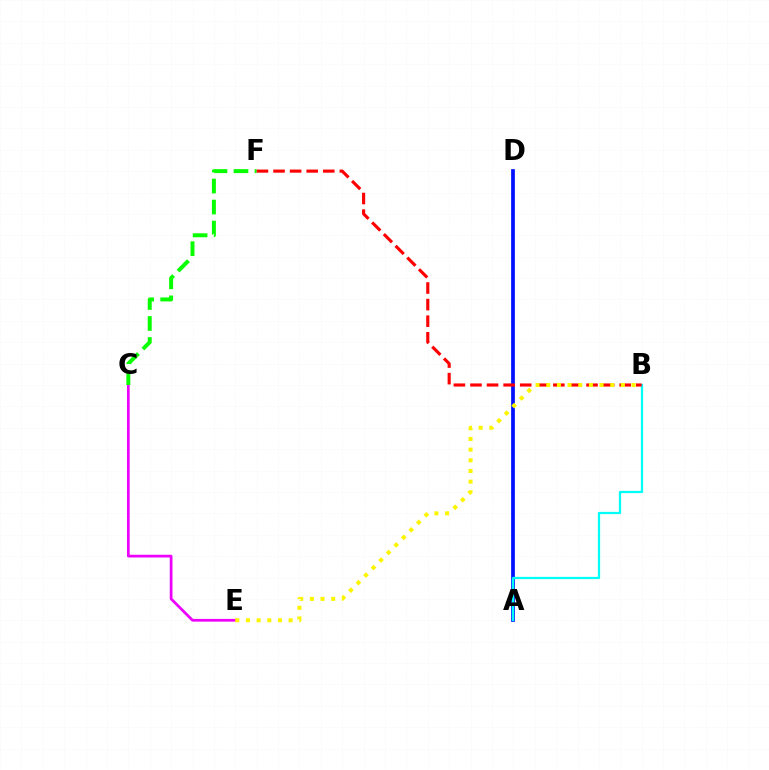{('C', 'E'): [{'color': '#ee00ff', 'line_style': 'solid', 'thickness': 1.96}], ('C', 'F'): [{'color': '#08ff00', 'line_style': 'dashed', 'thickness': 2.85}], ('A', 'D'): [{'color': '#0010ff', 'line_style': 'solid', 'thickness': 2.68}], ('A', 'B'): [{'color': '#00fff6', 'line_style': 'solid', 'thickness': 1.63}], ('B', 'F'): [{'color': '#ff0000', 'line_style': 'dashed', 'thickness': 2.25}], ('B', 'E'): [{'color': '#fcf500', 'line_style': 'dotted', 'thickness': 2.9}]}